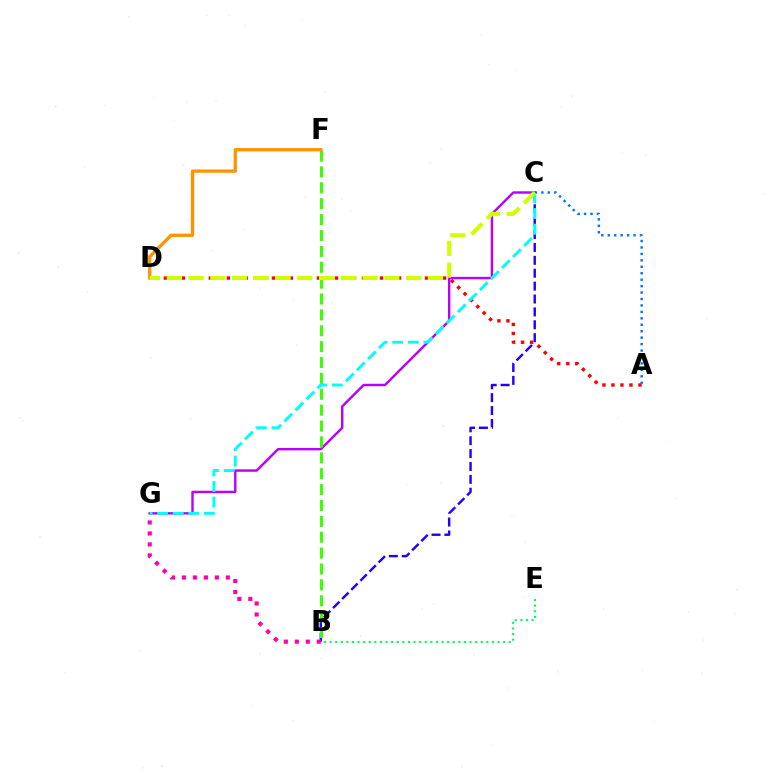{('C', 'G'): [{'color': '#b900ff', 'line_style': 'solid', 'thickness': 1.74}, {'color': '#00fff6', 'line_style': 'dashed', 'thickness': 2.12}], ('B', 'C'): [{'color': '#2500ff', 'line_style': 'dashed', 'thickness': 1.75}], ('B', 'G'): [{'color': '#ff00ac', 'line_style': 'dotted', 'thickness': 2.98}], ('A', 'D'): [{'color': '#ff0000', 'line_style': 'dotted', 'thickness': 2.45}], ('B', 'E'): [{'color': '#00ff5c', 'line_style': 'dotted', 'thickness': 1.52}], ('B', 'F'): [{'color': '#3dff00', 'line_style': 'dashed', 'thickness': 2.16}], ('D', 'F'): [{'color': '#ff9400', 'line_style': 'solid', 'thickness': 2.38}], ('A', 'C'): [{'color': '#0074ff', 'line_style': 'dotted', 'thickness': 1.75}], ('C', 'D'): [{'color': '#d1ff00', 'line_style': 'dashed', 'thickness': 2.96}]}